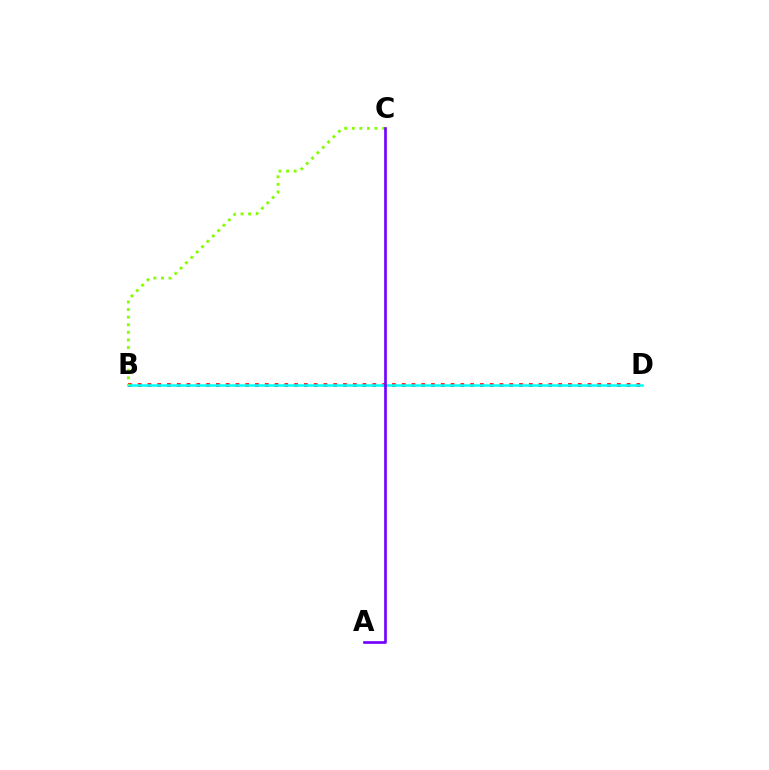{('B', 'D'): [{'color': '#ff0000', 'line_style': 'dotted', 'thickness': 2.66}, {'color': '#00fff6', 'line_style': 'solid', 'thickness': 1.82}], ('B', 'C'): [{'color': '#84ff00', 'line_style': 'dotted', 'thickness': 2.06}], ('A', 'C'): [{'color': '#7200ff', 'line_style': 'solid', 'thickness': 1.91}]}